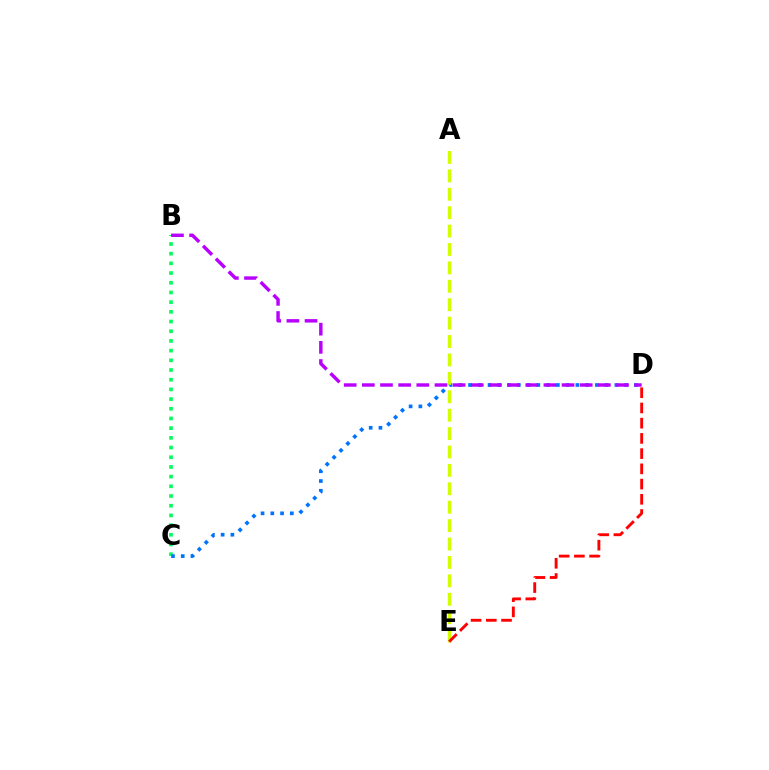{('B', 'C'): [{'color': '#00ff5c', 'line_style': 'dotted', 'thickness': 2.63}], ('C', 'D'): [{'color': '#0074ff', 'line_style': 'dotted', 'thickness': 2.65}], ('A', 'E'): [{'color': '#d1ff00', 'line_style': 'dashed', 'thickness': 2.5}], ('B', 'D'): [{'color': '#b900ff', 'line_style': 'dashed', 'thickness': 2.47}], ('D', 'E'): [{'color': '#ff0000', 'line_style': 'dashed', 'thickness': 2.07}]}